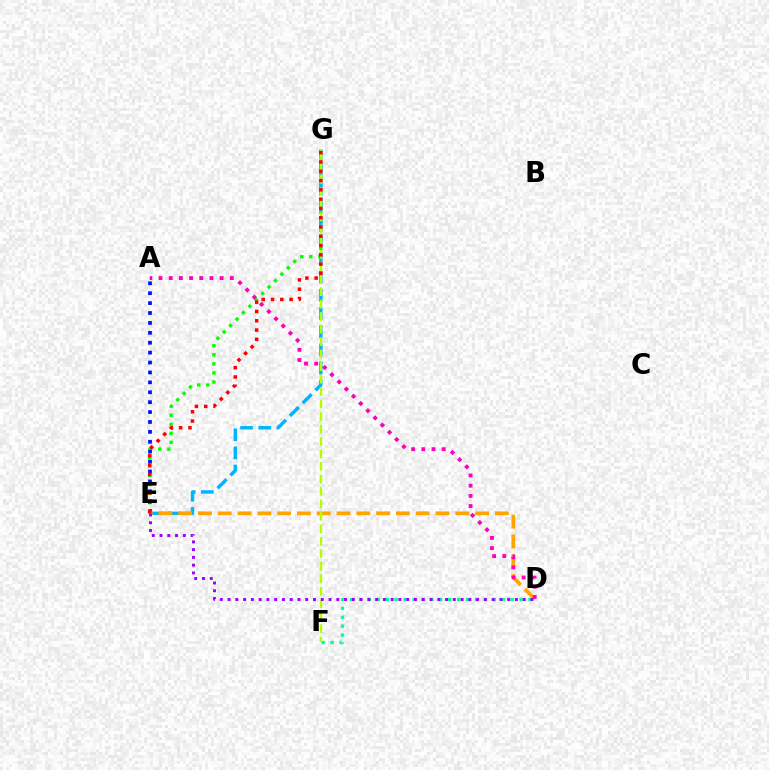{('E', 'G'): [{'color': '#08ff00', 'line_style': 'dotted', 'thickness': 2.46}, {'color': '#00b5ff', 'line_style': 'dashed', 'thickness': 2.47}, {'color': '#ff0000', 'line_style': 'dotted', 'thickness': 2.52}], ('A', 'E'): [{'color': '#0010ff', 'line_style': 'dotted', 'thickness': 2.69}], ('D', 'F'): [{'color': '#00ff9d', 'line_style': 'dotted', 'thickness': 2.42}], ('D', 'E'): [{'color': '#ffa500', 'line_style': 'dashed', 'thickness': 2.69}, {'color': '#9b00ff', 'line_style': 'dotted', 'thickness': 2.11}], ('F', 'G'): [{'color': '#b3ff00', 'line_style': 'dashed', 'thickness': 1.7}], ('A', 'D'): [{'color': '#ff00bd', 'line_style': 'dotted', 'thickness': 2.77}]}